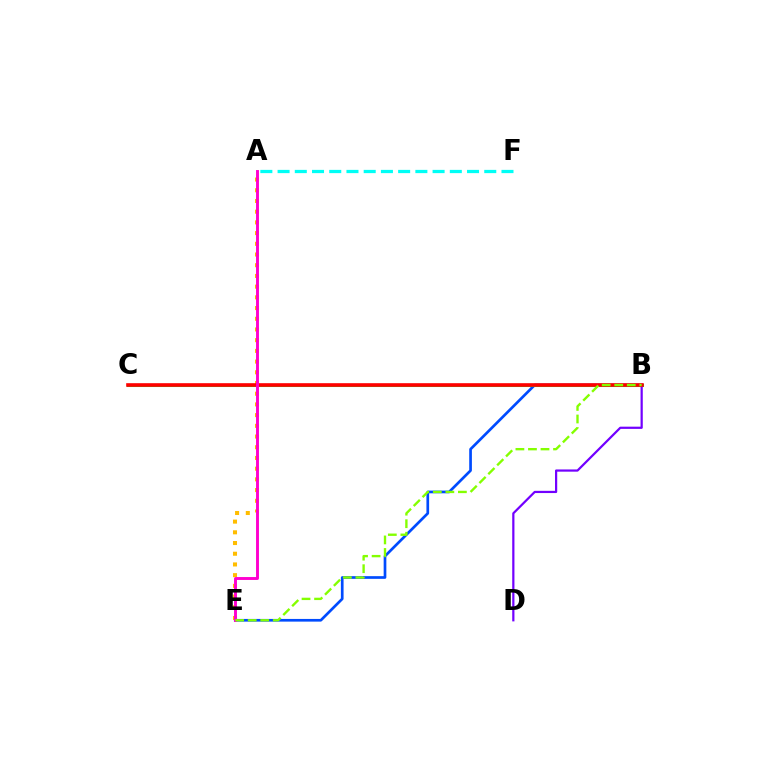{('B', 'E'): [{'color': '#004bff', 'line_style': 'solid', 'thickness': 1.94}, {'color': '#84ff00', 'line_style': 'dashed', 'thickness': 1.7}], ('A', 'F'): [{'color': '#00fff6', 'line_style': 'dashed', 'thickness': 2.34}], ('B', 'C'): [{'color': '#00ff39', 'line_style': 'solid', 'thickness': 2.19}, {'color': '#ff0000', 'line_style': 'solid', 'thickness': 2.6}], ('B', 'D'): [{'color': '#7200ff', 'line_style': 'solid', 'thickness': 1.6}], ('A', 'E'): [{'color': '#ffbd00', 'line_style': 'dotted', 'thickness': 2.91}, {'color': '#ff00cf', 'line_style': 'solid', 'thickness': 2.09}]}